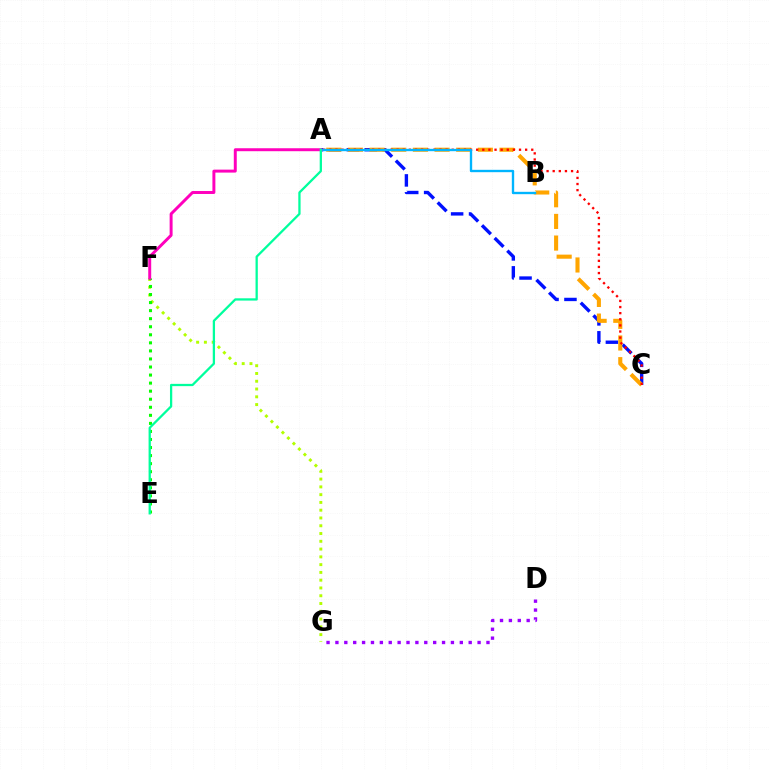{('D', 'G'): [{'color': '#9b00ff', 'line_style': 'dotted', 'thickness': 2.41}], ('A', 'C'): [{'color': '#0010ff', 'line_style': 'dashed', 'thickness': 2.43}, {'color': '#ffa500', 'line_style': 'dashed', 'thickness': 2.94}, {'color': '#ff0000', 'line_style': 'dotted', 'thickness': 1.66}], ('F', 'G'): [{'color': '#b3ff00', 'line_style': 'dotted', 'thickness': 2.11}], ('E', 'F'): [{'color': '#08ff00', 'line_style': 'dotted', 'thickness': 2.19}], ('A', 'B'): [{'color': '#00b5ff', 'line_style': 'solid', 'thickness': 1.7}], ('A', 'F'): [{'color': '#ff00bd', 'line_style': 'solid', 'thickness': 2.13}], ('A', 'E'): [{'color': '#00ff9d', 'line_style': 'solid', 'thickness': 1.64}]}